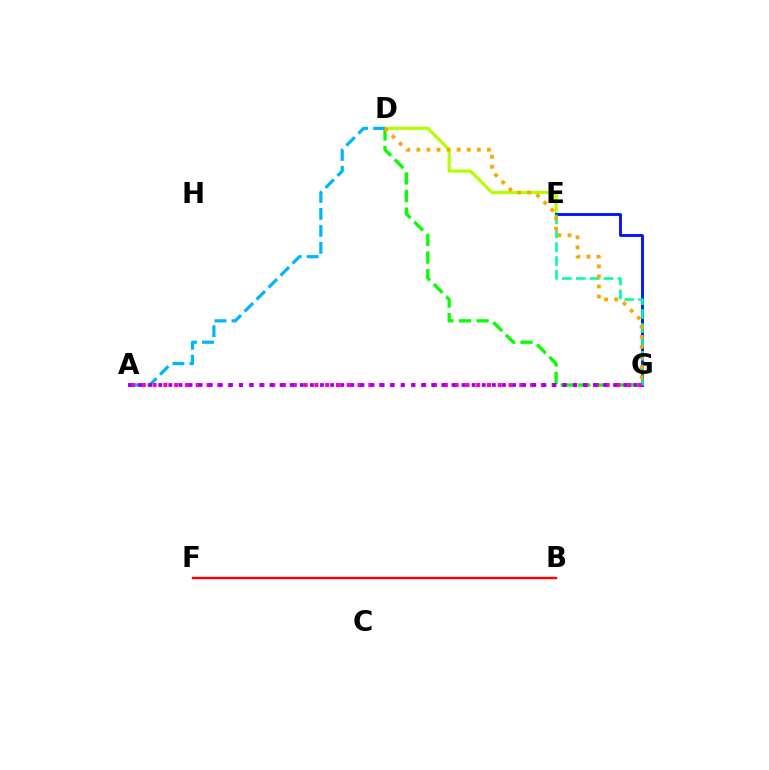{('B', 'F'): [{'color': '#ff0000', 'line_style': 'solid', 'thickness': 1.72}], ('D', 'E'): [{'color': '#b3ff00', 'line_style': 'solid', 'thickness': 2.29}], ('D', 'G'): [{'color': '#08ff00', 'line_style': 'dashed', 'thickness': 2.39}, {'color': '#ffa500', 'line_style': 'dotted', 'thickness': 2.74}], ('E', 'G'): [{'color': '#0010ff', 'line_style': 'solid', 'thickness': 2.05}, {'color': '#00ff9d', 'line_style': 'dashed', 'thickness': 1.89}], ('A', 'D'): [{'color': '#00b5ff', 'line_style': 'dashed', 'thickness': 2.31}], ('A', 'G'): [{'color': '#ff00bd', 'line_style': 'dotted', 'thickness': 2.93}, {'color': '#9b00ff', 'line_style': 'dotted', 'thickness': 2.75}]}